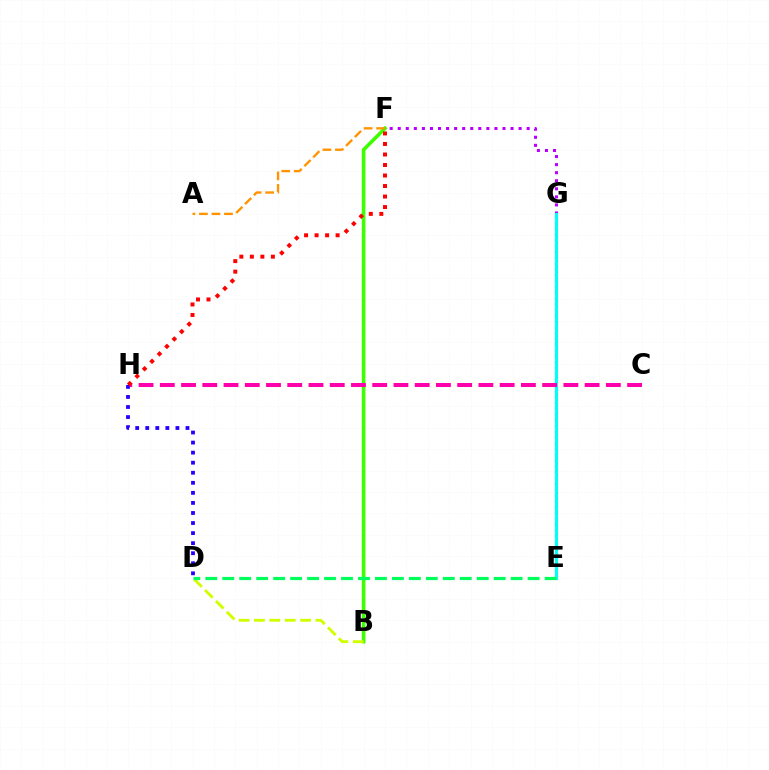{('F', 'G'): [{'color': '#b900ff', 'line_style': 'dotted', 'thickness': 2.19}], ('E', 'G'): [{'color': '#0074ff', 'line_style': 'dotted', 'thickness': 1.58}, {'color': '#00fff6', 'line_style': 'solid', 'thickness': 2.26}], ('B', 'F'): [{'color': '#3dff00', 'line_style': 'solid', 'thickness': 2.6}], ('B', 'D'): [{'color': '#d1ff00', 'line_style': 'dashed', 'thickness': 2.09}], ('C', 'H'): [{'color': '#ff00ac', 'line_style': 'dashed', 'thickness': 2.89}], ('D', 'H'): [{'color': '#2500ff', 'line_style': 'dotted', 'thickness': 2.73}], ('F', 'H'): [{'color': '#ff0000', 'line_style': 'dotted', 'thickness': 2.86}], ('A', 'F'): [{'color': '#ff9400', 'line_style': 'dashed', 'thickness': 1.7}], ('D', 'E'): [{'color': '#00ff5c', 'line_style': 'dashed', 'thickness': 2.3}]}